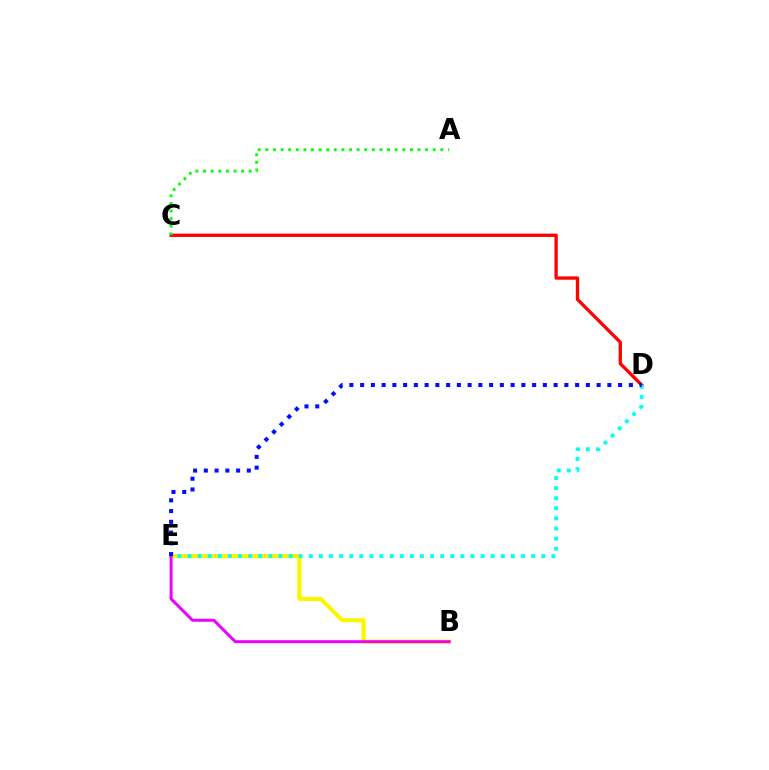{('B', 'E'): [{'color': '#fcf500', 'line_style': 'solid', 'thickness': 2.97}, {'color': '#ee00ff', 'line_style': 'solid', 'thickness': 2.13}], ('C', 'D'): [{'color': '#ff0000', 'line_style': 'solid', 'thickness': 2.38}], ('A', 'C'): [{'color': '#08ff00', 'line_style': 'dotted', 'thickness': 2.07}], ('D', 'E'): [{'color': '#00fff6', 'line_style': 'dotted', 'thickness': 2.75}, {'color': '#0010ff', 'line_style': 'dotted', 'thickness': 2.92}]}